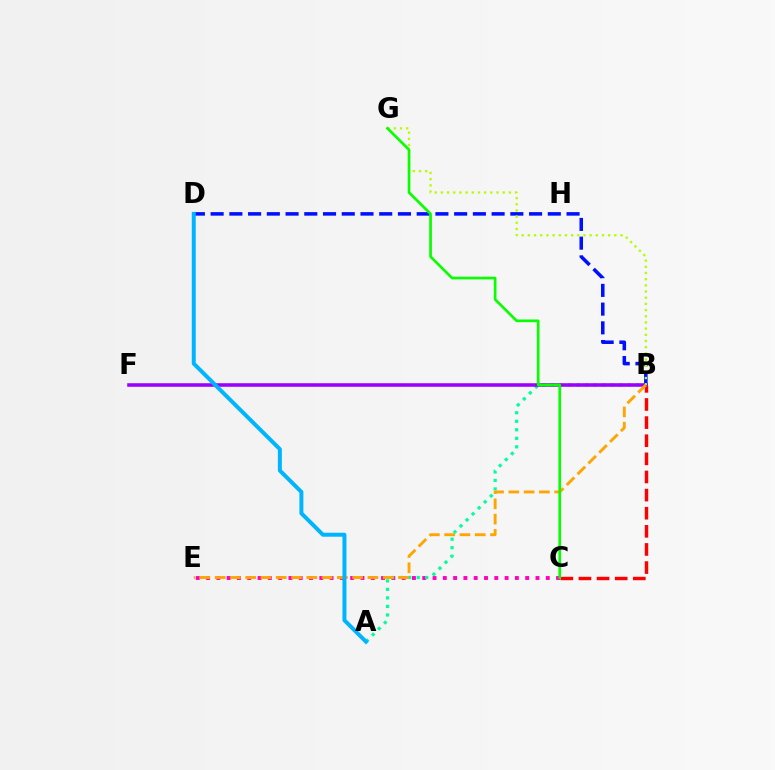{('C', 'E'): [{'color': '#ff00bd', 'line_style': 'dotted', 'thickness': 2.8}], ('B', 'C'): [{'color': '#ff0000', 'line_style': 'dashed', 'thickness': 2.46}], ('A', 'B'): [{'color': '#00ff9d', 'line_style': 'dotted', 'thickness': 2.31}], ('B', 'F'): [{'color': '#9b00ff', 'line_style': 'solid', 'thickness': 2.55}], ('B', 'D'): [{'color': '#0010ff', 'line_style': 'dashed', 'thickness': 2.54}], ('B', 'G'): [{'color': '#b3ff00', 'line_style': 'dotted', 'thickness': 1.68}], ('B', 'E'): [{'color': '#ffa500', 'line_style': 'dashed', 'thickness': 2.08}], ('C', 'G'): [{'color': '#08ff00', 'line_style': 'solid', 'thickness': 1.93}], ('A', 'D'): [{'color': '#00b5ff', 'line_style': 'solid', 'thickness': 2.87}]}